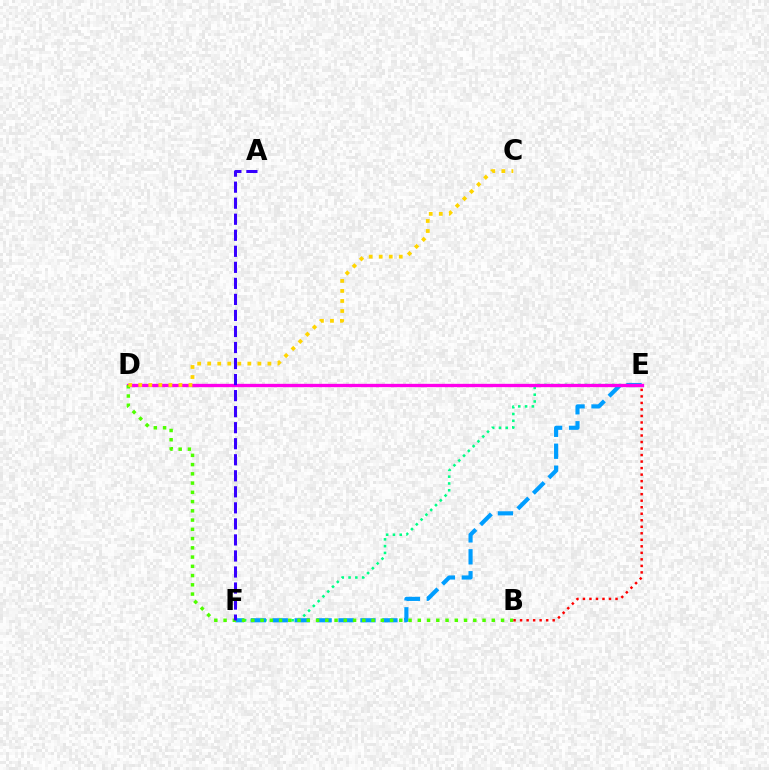{('E', 'F'): [{'color': '#00ff86', 'line_style': 'dotted', 'thickness': 1.84}, {'color': '#009eff', 'line_style': 'dashed', 'thickness': 2.98}], ('D', 'E'): [{'color': '#ff00ed', 'line_style': 'solid', 'thickness': 2.39}], ('B', 'D'): [{'color': '#4fff00', 'line_style': 'dotted', 'thickness': 2.51}], ('B', 'E'): [{'color': '#ff0000', 'line_style': 'dotted', 'thickness': 1.77}], ('A', 'F'): [{'color': '#3700ff', 'line_style': 'dashed', 'thickness': 2.18}], ('C', 'D'): [{'color': '#ffd500', 'line_style': 'dotted', 'thickness': 2.73}]}